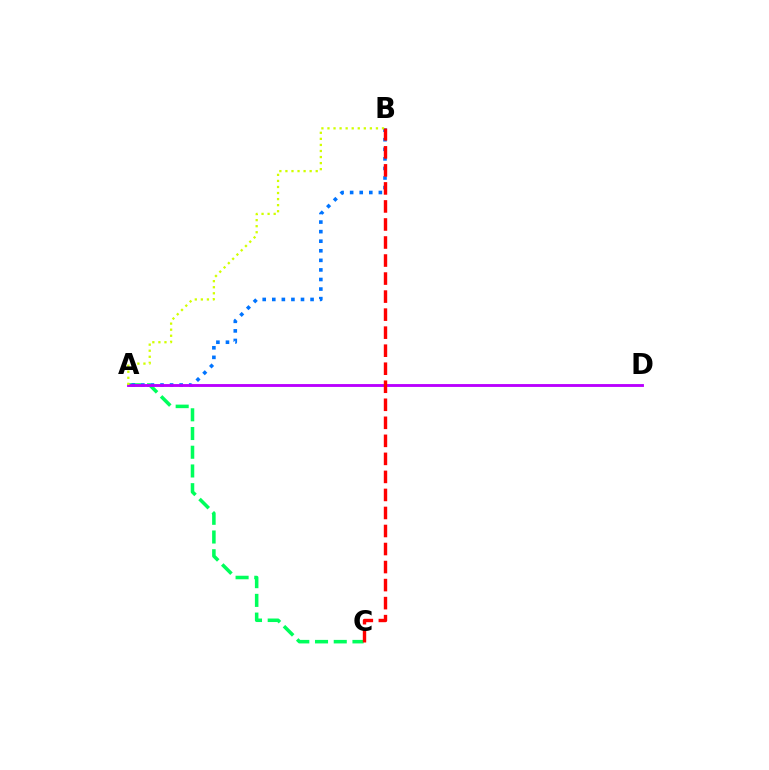{('A', 'C'): [{'color': '#00ff5c', 'line_style': 'dashed', 'thickness': 2.54}], ('A', 'B'): [{'color': '#0074ff', 'line_style': 'dotted', 'thickness': 2.6}, {'color': '#d1ff00', 'line_style': 'dotted', 'thickness': 1.65}], ('A', 'D'): [{'color': '#b900ff', 'line_style': 'solid', 'thickness': 2.06}], ('B', 'C'): [{'color': '#ff0000', 'line_style': 'dashed', 'thickness': 2.45}]}